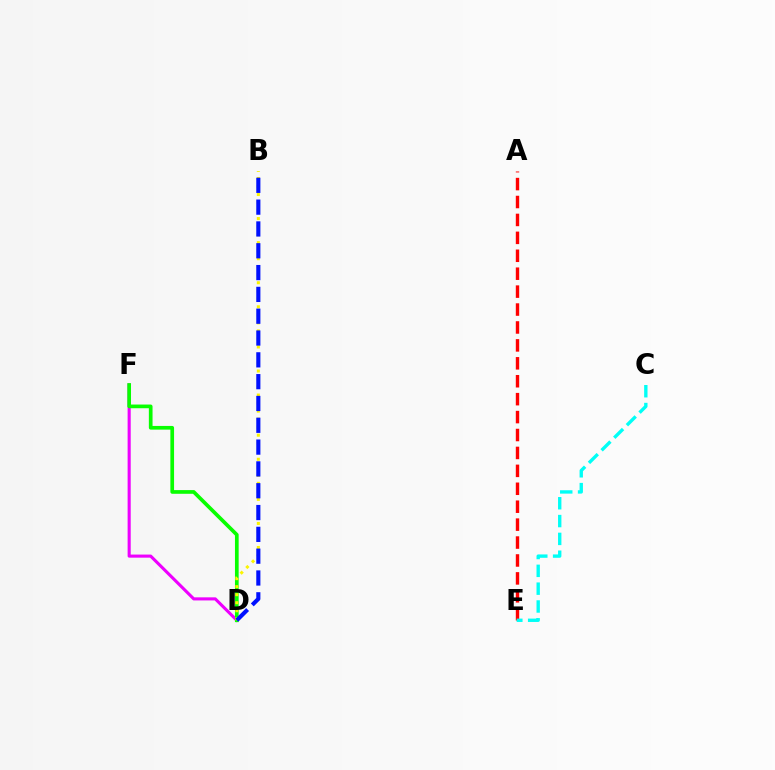{('A', 'E'): [{'color': '#ff0000', 'line_style': 'dashed', 'thickness': 2.43}], ('D', 'F'): [{'color': '#ee00ff', 'line_style': 'solid', 'thickness': 2.23}, {'color': '#08ff00', 'line_style': 'solid', 'thickness': 2.66}], ('B', 'D'): [{'color': '#fcf500', 'line_style': 'dotted', 'thickness': 2.18}, {'color': '#0010ff', 'line_style': 'dashed', 'thickness': 2.96}], ('C', 'E'): [{'color': '#00fff6', 'line_style': 'dashed', 'thickness': 2.42}]}